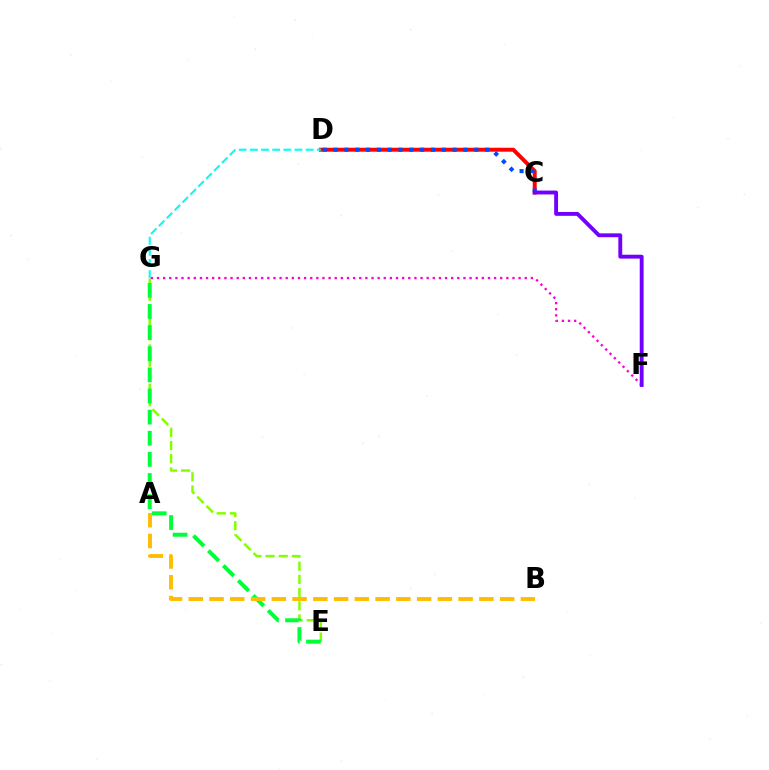{('C', 'D'): [{'color': '#ff0000', 'line_style': 'solid', 'thickness': 2.84}, {'color': '#004bff', 'line_style': 'dotted', 'thickness': 2.94}], ('E', 'G'): [{'color': '#84ff00', 'line_style': 'dashed', 'thickness': 1.79}, {'color': '#00ff39', 'line_style': 'dashed', 'thickness': 2.87}], ('F', 'G'): [{'color': '#ff00cf', 'line_style': 'dotted', 'thickness': 1.67}], ('C', 'F'): [{'color': '#7200ff', 'line_style': 'solid', 'thickness': 2.79}], ('D', 'G'): [{'color': '#00fff6', 'line_style': 'dashed', 'thickness': 1.52}], ('A', 'B'): [{'color': '#ffbd00', 'line_style': 'dashed', 'thickness': 2.82}]}